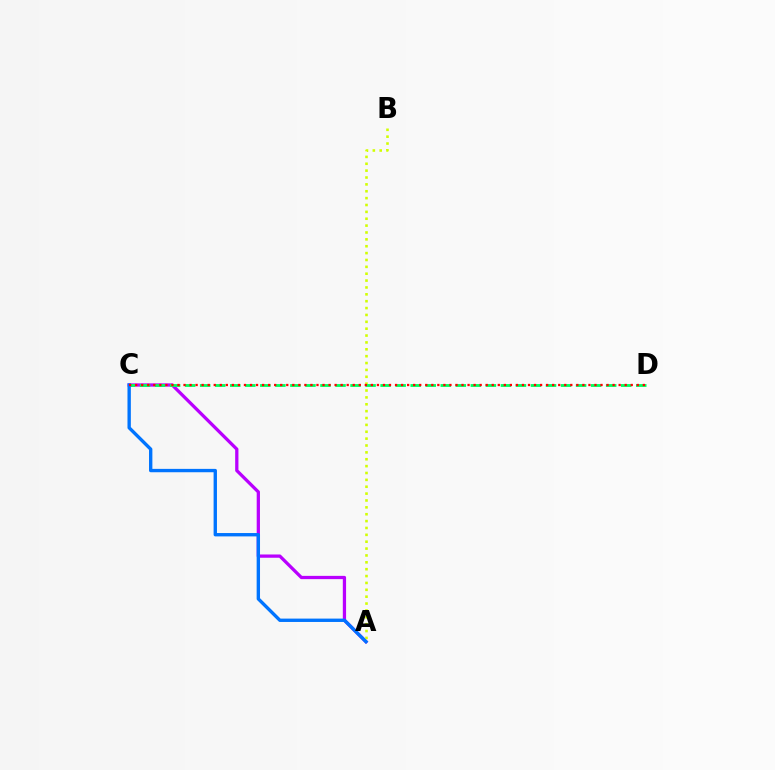{('A', 'C'): [{'color': '#b900ff', 'line_style': 'solid', 'thickness': 2.35}, {'color': '#0074ff', 'line_style': 'solid', 'thickness': 2.42}], ('A', 'B'): [{'color': '#d1ff00', 'line_style': 'dotted', 'thickness': 1.87}], ('C', 'D'): [{'color': '#00ff5c', 'line_style': 'dashed', 'thickness': 2.04}, {'color': '#ff0000', 'line_style': 'dotted', 'thickness': 1.64}]}